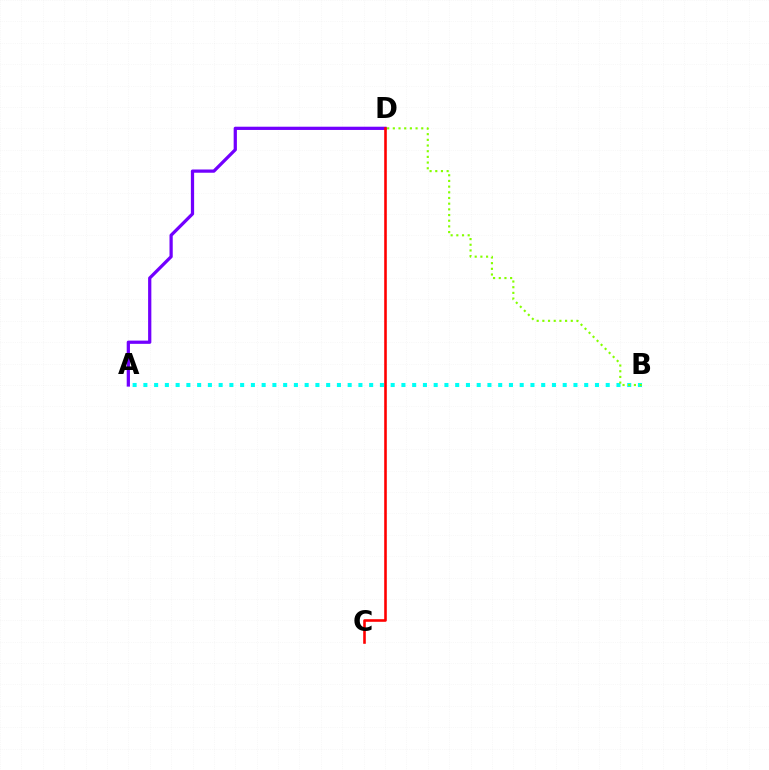{('A', 'D'): [{'color': '#7200ff', 'line_style': 'solid', 'thickness': 2.33}], ('A', 'B'): [{'color': '#00fff6', 'line_style': 'dotted', 'thickness': 2.92}], ('B', 'D'): [{'color': '#84ff00', 'line_style': 'dotted', 'thickness': 1.54}], ('C', 'D'): [{'color': '#ff0000', 'line_style': 'solid', 'thickness': 1.87}]}